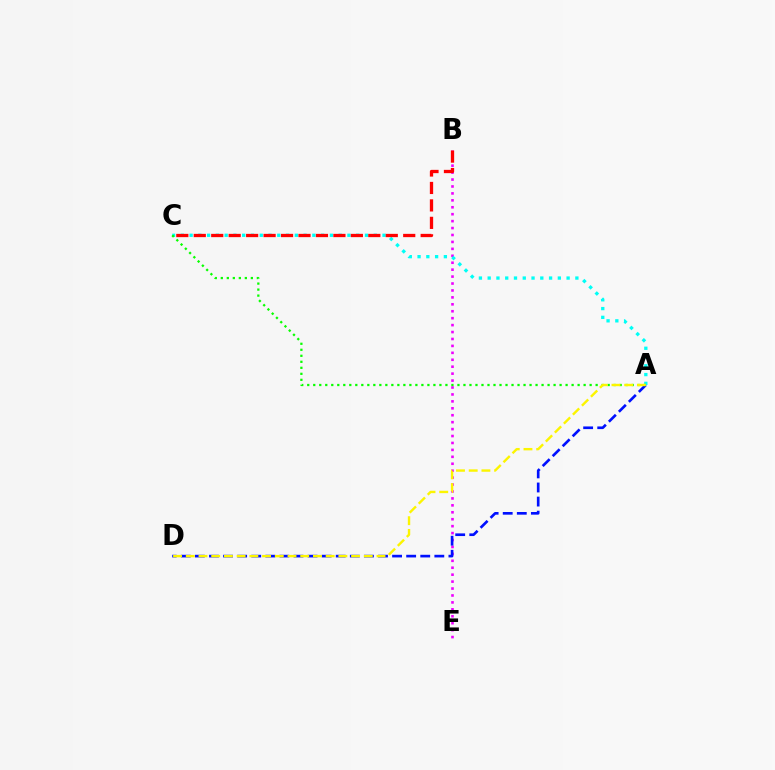{('B', 'E'): [{'color': '#ee00ff', 'line_style': 'dotted', 'thickness': 1.88}], ('A', 'D'): [{'color': '#0010ff', 'line_style': 'dashed', 'thickness': 1.91}, {'color': '#fcf500', 'line_style': 'dashed', 'thickness': 1.73}], ('A', 'C'): [{'color': '#00fff6', 'line_style': 'dotted', 'thickness': 2.38}, {'color': '#08ff00', 'line_style': 'dotted', 'thickness': 1.63}], ('B', 'C'): [{'color': '#ff0000', 'line_style': 'dashed', 'thickness': 2.37}]}